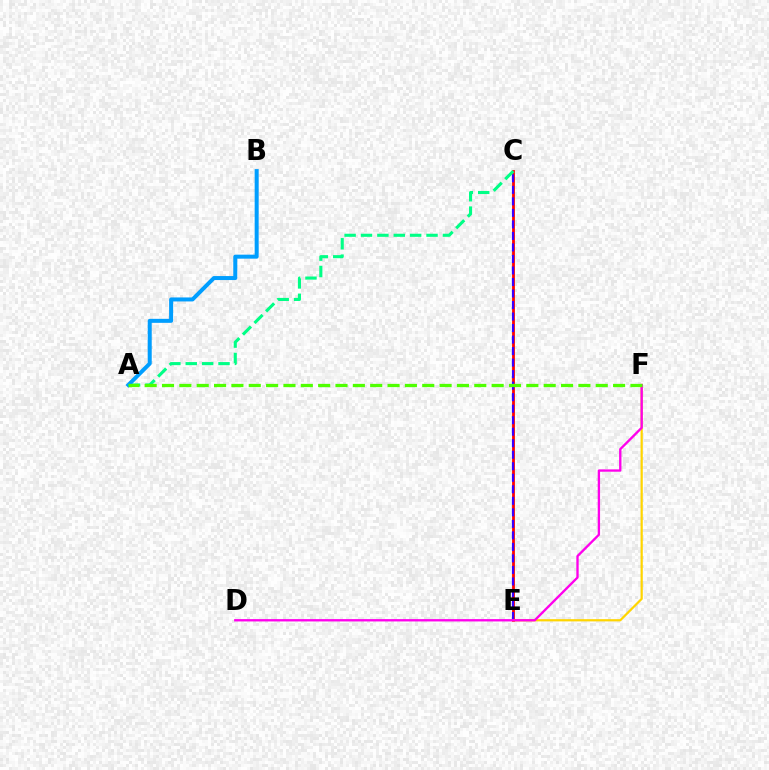{('C', 'E'): [{'color': '#ff0000', 'line_style': 'solid', 'thickness': 2.0}, {'color': '#3700ff', 'line_style': 'dashed', 'thickness': 1.56}], ('A', 'C'): [{'color': '#00ff86', 'line_style': 'dashed', 'thickness': 2.23}], ('A', 'B'): [{'color': '#009eff', 'line_style': 'solid', 'thickness': 2.88}], ('E', 'F'): [{'color': '#ffd500', 'line_style': 'solid', 'thickness': 1.6}], ('D', 'F'): [{'color': '#ff00ed', 'line_style': 'solid', 'thickness': 1.68}], ('A', 'F'): [{'color': '#4fff00', 'line_style': 'dashed', 'thickness': 2.36}]}